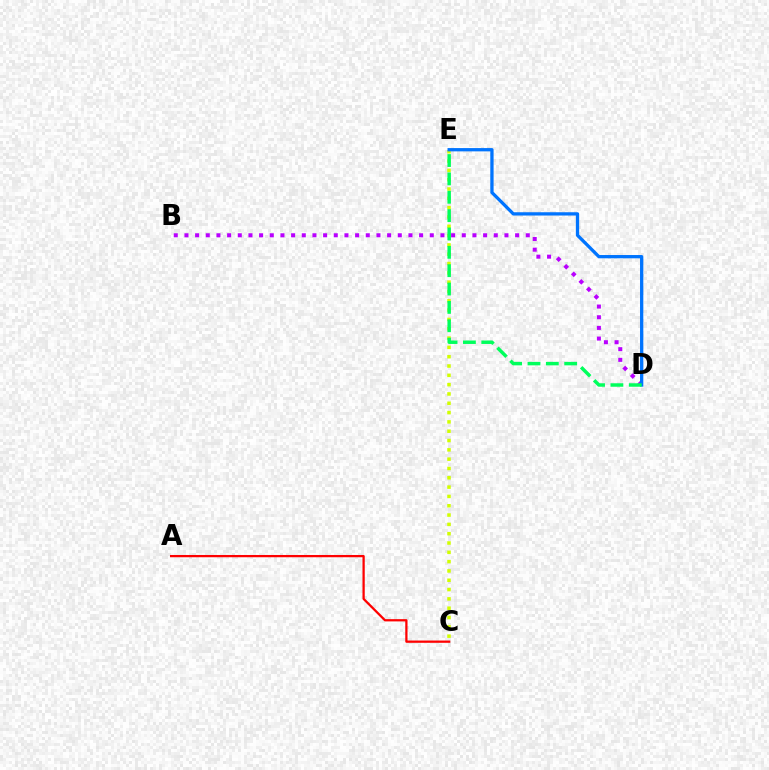{('C', 'E'): [{'color': '#d1ff00', 'line_style': 'dotted', 'thickness': 2.53}], ('B', 'D'): [{'color': '#b900ff', 'line_style': 'dotted', 'thickness': 2.9}], ('A', 'C'): [{'color': '#ff0000', 'line_style': 'solid', 'thickness': 1.63}], ('D', 'E'): [{'color': '#0074ff', 'line_style': 'solid', 'thickness': 2.37}, {'color': '#00ff5c', 'line_style': 'dashed', 'thickness': 2.49}]}